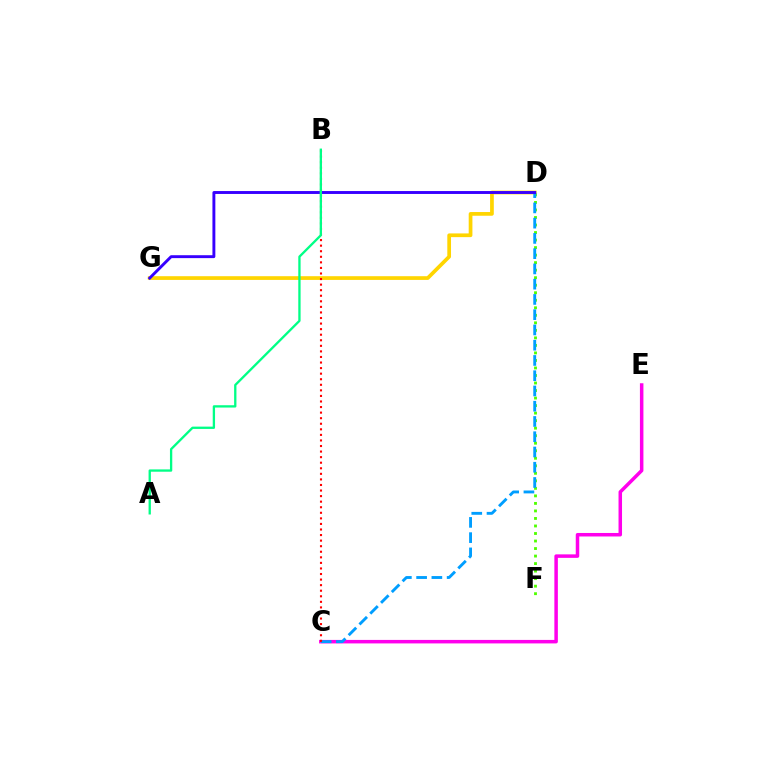{('D', 'G'): [{'color': '#ffd500', 'line_style': 'solid', 'thickness': 2.68}, {'color': '#3700ff', 'line_style': 'solid', 'thickness': 2.1}], ('D', 'F'): [{'color': '#4fff00', 'line_style': 'dotted', 'thickness': 2.04}], ('C', 'E'): [{'color': '#ff00ed', 'line_style': 'solid', 'thickness': 2.52}], ('C', 'D'): [{'color': '#009eff', 'line_style': 'dashed', 'thickness': 2.07}], ('B', 'C'): [{'color': '#ff0000', 'line_style': 'dotted', 'thickness': 1.51}], ('A', 'B'): [{'color': '#00ff86', 'line_style': 'solid', 'thickness': 1.67}]}